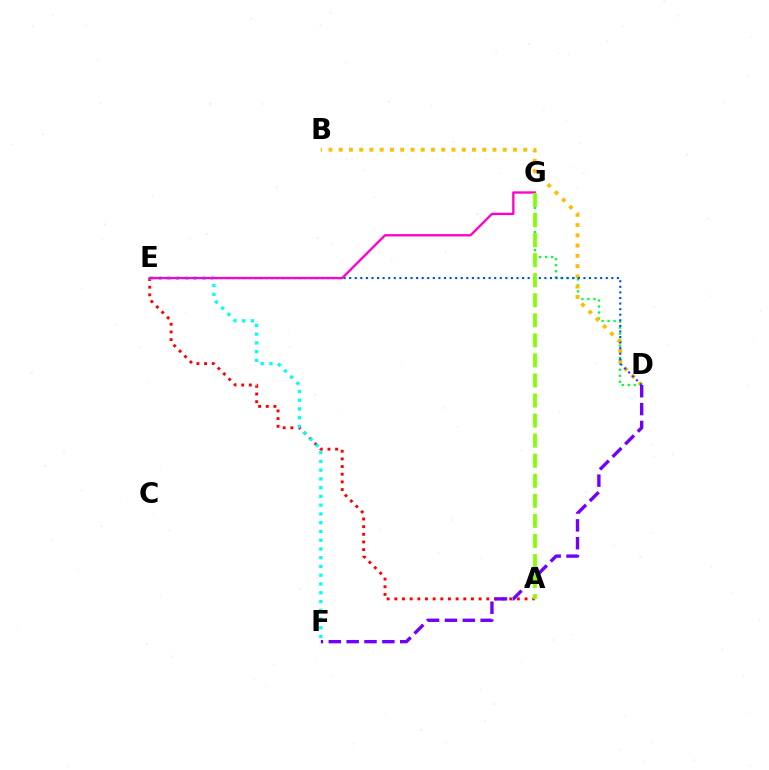{('A', 'E'): [{'color': '#ff0000', 'line_style': 'dotted', 'thickness': 2.08}], ('D', 'G'): [{'color': '#00ff39', 'line_style': 'dotted', 'thickness': 1.64}], ('E', 'F'): [{'color': '#00fff6', 'line_style': 'dotted', 'thickness': 2.38}], ('B', 'D'): [{'color': '#ffbd00', 'line_style': 'dotted', 'thickness': 2.79}], ('D', 'E'): [{'color': '#004bff', 'line_style': 'dotted', 'thickness': 1.52}], ('D', 'F'): [{'color': '#7200ff', 'line_style': 'dashed', 'thickness': 2.43}], ('E', 'G'): [{'color': '#ff00cf', 'line_style': 'solid', 'thickness': 1.68}], ('A', 'G'): [{'color': '#84ff00', 'line_style': 'dashed', 'thickness': 2.72}]}